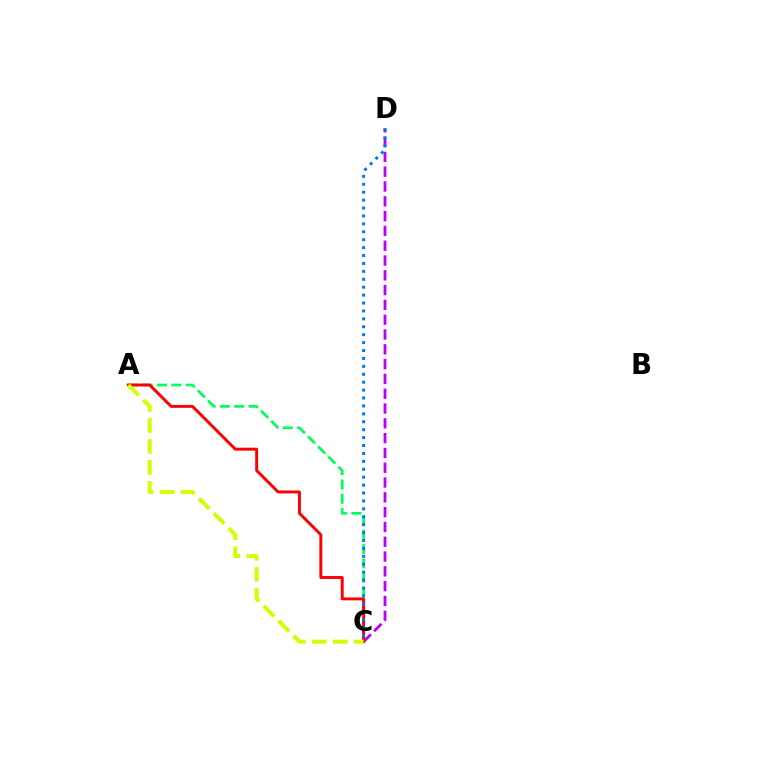{('C', 'D'): [{'color': '#b900ff', 'line_style': 'dashed', 'thickness': 2.01}, {'color': '#0074ff', 'line_style': 'dotted', 'thickness': 2.15}], ('A', 'C'): [{'color': '#00ff5c', 'line_style': 'dashed', 'thickness': 1.95}, {'color': '#ff0000', 'line_style': 'solid', 'thickness': 2.11}, {'color': '#d1ff00', 'line_style': 'dashed', 'thickness': 2.85}]}